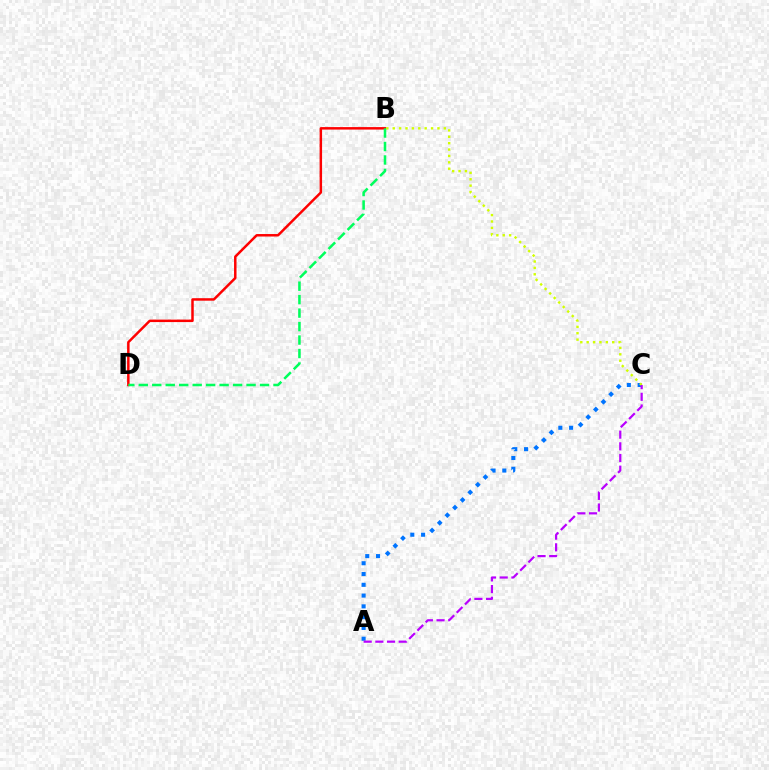{('B', 'D'): [{'color': '#ff0000', 'line_style': 'solid', 'thickness': 1.79}, {'color': '#00ff5c', 'line_style': 'dashed', 'thickness': 1.83}], ('A', 'C'): [{'color': '#0074ff', 'line_style': 'dotted', 'thickness': 2.93}, {'color': '#b900ff', 'line_style': 'dashed', 'thickness': 1.59}], ('B', 'C'): [{'color': '#d1ff00', 'line_style': 'dotted', 'thickness': 1.74}]}